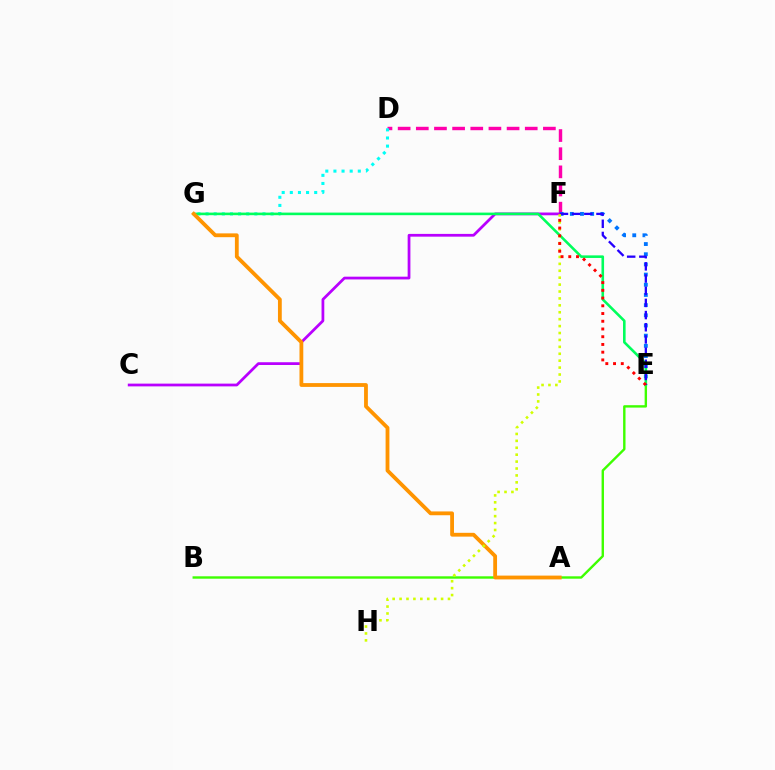{('D', 'F'): [{'color': '#ff00ac', 'line_style': 'dashed', 'thickness': 2.47}], ('E', 'F'): [{'color': '#0074ff', 'line_style': 'dotted', 'thickness': 2.77}, {'color': '#2500ff', 'line_style': 'dashed', 'thickness': 1.65}, {'color': '#ff0000', 'line_style': 'dotted', 'thickness': 2.1}], ('D', 'G'): [{'color': '#00fff6', 'line_style': 'dotted', 'thickness': 2.21}], ('C', 'F'): [{'color': '#b900ff', 'line_style': 'solid', 'thickness': 1.98}], ('B', 'E'): [{'color': '#3dff00', 'line_style': 'solid', 'thickness': 1.72}], ('E', 'G'): [{'color': '#00ff5c', 'line_style': 'solid', 'thickness': 1.87}], ('A', 'G'): [{'color': '#ff9400', 'line_style': 'solid', 'thickness': 2.74}], ('F', 'H'): [{'color': '#d1ff00', 'line_style': 'dotted', 'thickness': 1.88}]}